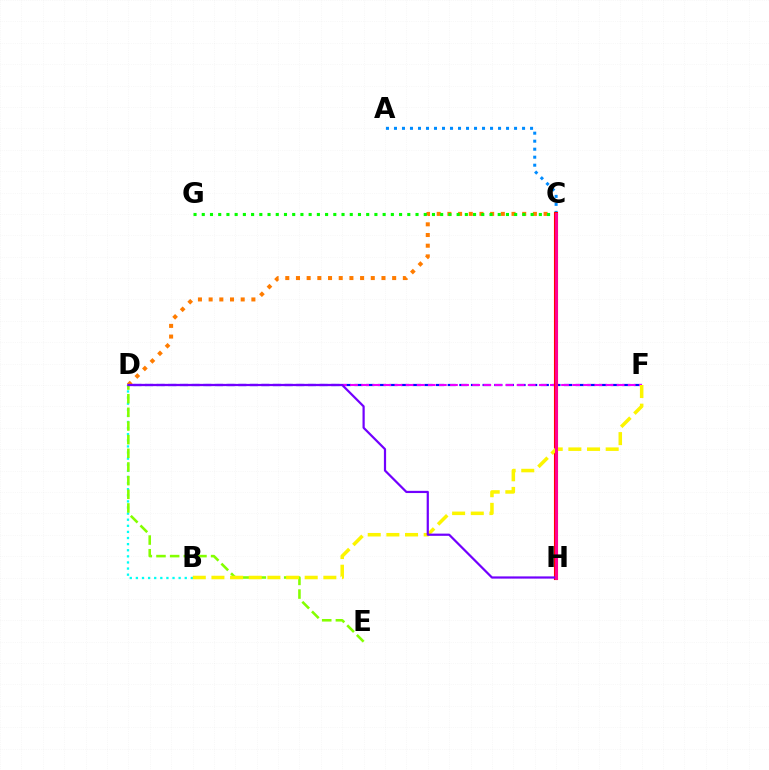{('A', 'C'): [{'color': '#008cff', 'line_style': 'dotted', 'thickness': 2.18}], ('C', 'H'): [{'color': '#00ff74', 'line_style': 'dashed', 'thickness': 1.64}, {'color': '#ff0000', 'line_style': 'solid', 'thickness': 2.95}, {'color': '#ff0094', 'line_style': 'solid', 'thickness': 2.13}], ('D', 'F'): [{'color': '#0010ff', 'line_style': 'dashed', 'thickness': 1.58}, {'color': '#ee00ff', 'line_style': 'dashed', 'thickness': 1.51}], ('C', 'D'): [{'color': '#ff7c00', 'line_style': 'dotted', 'thickness': 2.9}], ('C', 'G'): [{'color': '#08ff00', 'line_style': 'dotted', 'thickness': 2.23}], ('B', 'D'): [{'color': '#00fff6', 'line_style': 'dotted', 'thickness': 1.66}], ('D', 'E'): [{'color': '#84ff00', 'line_style': 'dashed', 'thickness': 1.86}], ('B', 'F'): [{'color': '#fcf500', 'line_style': 'dashed', 'thickness': 2.53}], ('D', 'H'): [{'color': '#7200ff', 'line_style': 'solid', 'thickness': 1.59}]}